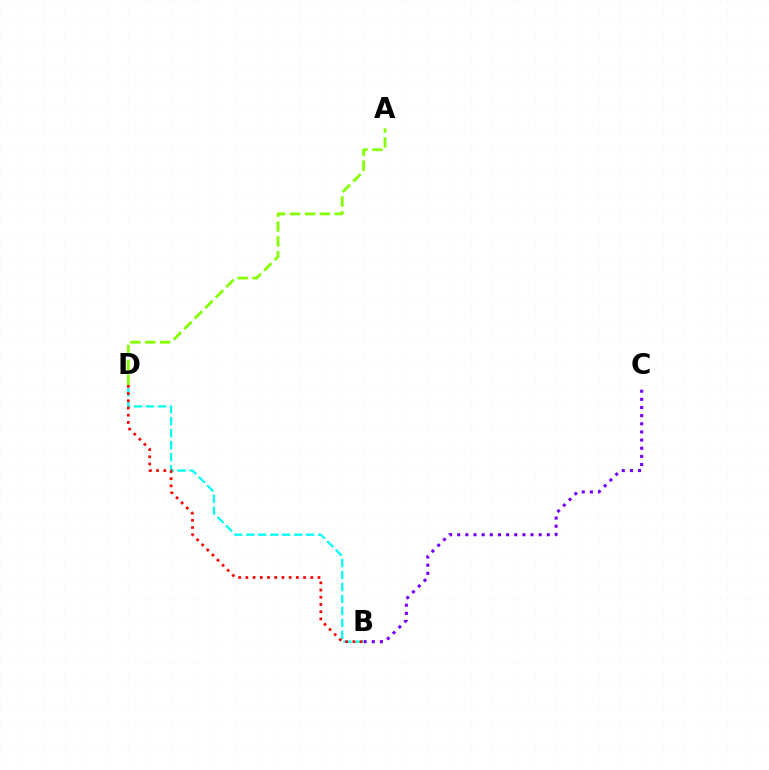{('B', 'C'): [{'color': '#7200ff', 'line_style': 'dotted', 'thickness': 2.21}], ('B', 'D'): [{'color': '#00fff6', 'line_style': 'dashed', 'thickness': 1.63}, {'color': '#ff0000', 'line_style': 'dotted', 'thickness': 1.96}], ('A', 'D'): [{'color': '#84ff00', 'line_style': 'dashed', 'thickness': 2.02}]}